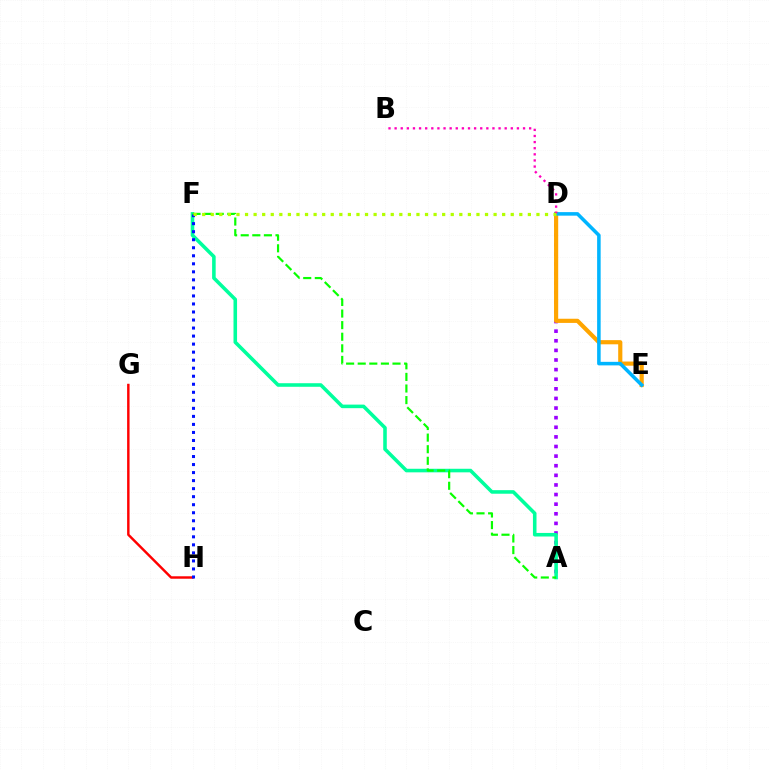{('A', 'D'): [{'color': '#9b00ff', 'line_style': 'dotted', 'thickness': 2.61}], ('A', 'F'): [{'color': '#00ff9d', 'line_style': 'solid', 'thickness': 2.57}, {'color': '#08ff00', 'line_style': 'dashed', 'thickness': 1.57}], ('G', 'H'): [{'color': '#ff0000', 'line_style': 'solid', 'thickness': 1.76}], ('D', 'E'): [{'color': '#ffa500', 'line_style': 'solid', 'thickness': 3.0}, {'color': '#00b5ff', 'line_style': 'solid', 'thickness': 2.55}], ('B', 'D'): [{'color': '#ff00bd', 'line_style': 'dotted', 'thickness': 1.66}], ('F', 'H'): [{'color': '#0010ff', 'line_style': 'dotted', 'thickness': 2.18}], ('D', 'F'): [{'color': '#b3ff00', 'line_style': 'dotted', 'thickness': 2.33}]}